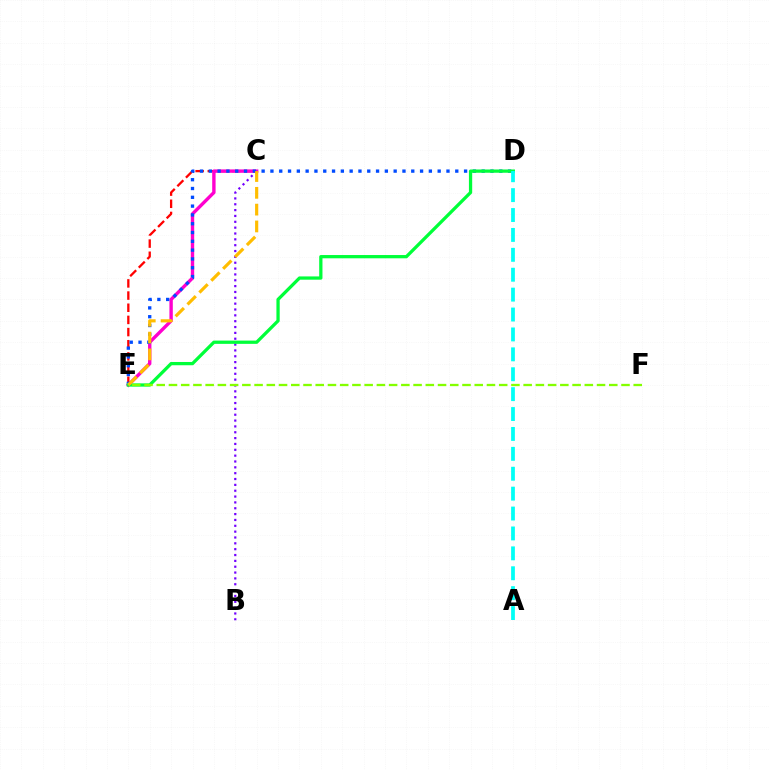{('C', 'E'): [{'color': '#ff0000', 'line_style': 'dashed', 'thickness': 1.65}, {'color': '#ff00cf', 'line_style': 'solid', 'thickness': 2.44}, {'color': '#ffbd00', 'line_style': 'dashed', 'thickness': 2.28}], ('D', 'E'): [{'color': '#004bff', 'line_style': 'dotted', 'thickness': 2.39}, {'color': '#00ff39', 'line_style': 'solid', 'thickness': 2.35}], ('B', 'C'): [{'color': '#7200ff', 'line_style': 'dotted', 'thickness': 1.59}], ('A', 'D'): [{'color': '#00fff6', 'line_style': 'dashed', 'thickness': 2.7}], ('E', 'F'): [{'color': '#84ff00', 'line_style': 'dashed', 'thickness': 1.66}]}